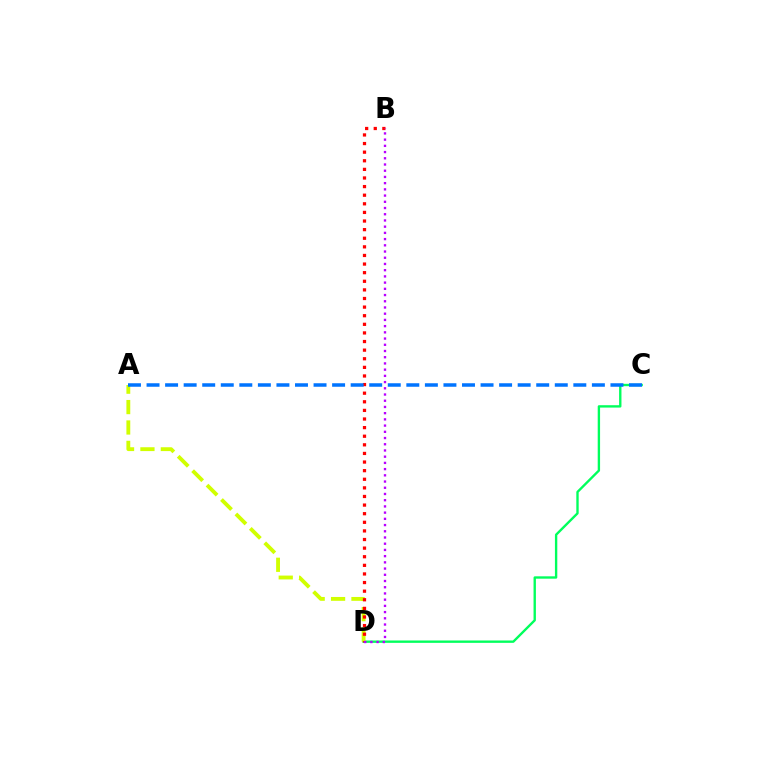{('C', 'D'): [{'color': '#00ff5c', 'line_style': 'solid', 'thickness': 1.7}], ('A', 'D'): [{'color': '#d1ff00', 'line_style': 'dashed', 'thickness': 2.77}], ('B', 'D'): [{'color': '#ff0000', 'line_style': 'dotted', 'thickness': 2.34}, {'color': '#b900ff', 'line_style': 'dotted', 'thickness': 1.69}], ('A', 'C'): [{'color': '#0074ff', 'line_style': 'dashed', 'thickness': 2.52}]}